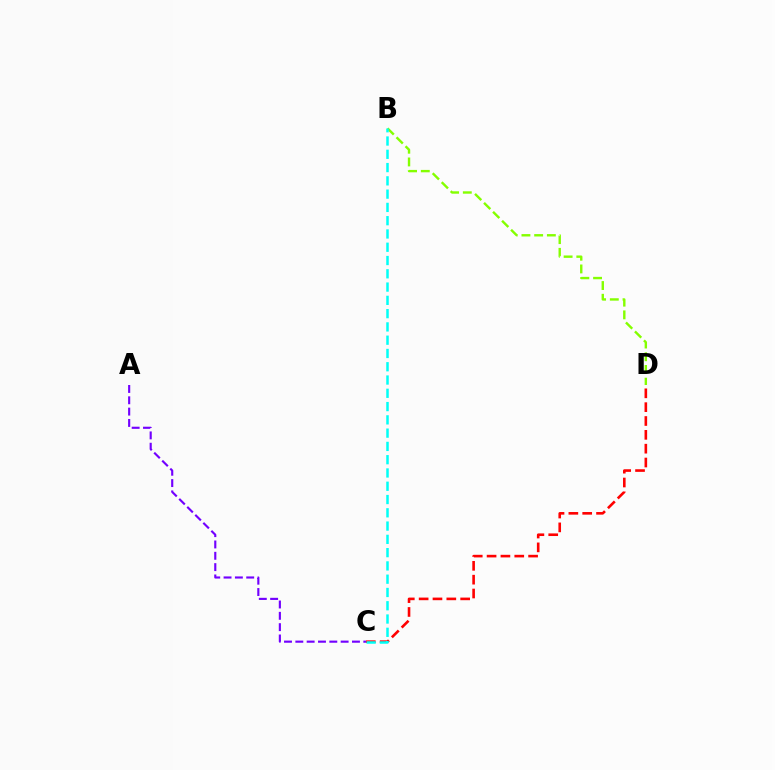{('B', 'D'): [{'color': '#84ff00', 'line_style': 'dashed', 'thickness': 1.73}], ('C', 'D'): [{'color': '#ff0000', 'line_style': 'dashed', 'thickness': 1.88}], ('B', 'C'): [{'color': '#00fff6', 'line_style': 'dashed', 'thickness': 1.8}], ('A', 'C'): [{'color': '#7200ff', 'line_style': 'dashed', 'thickness': 1.54}]}